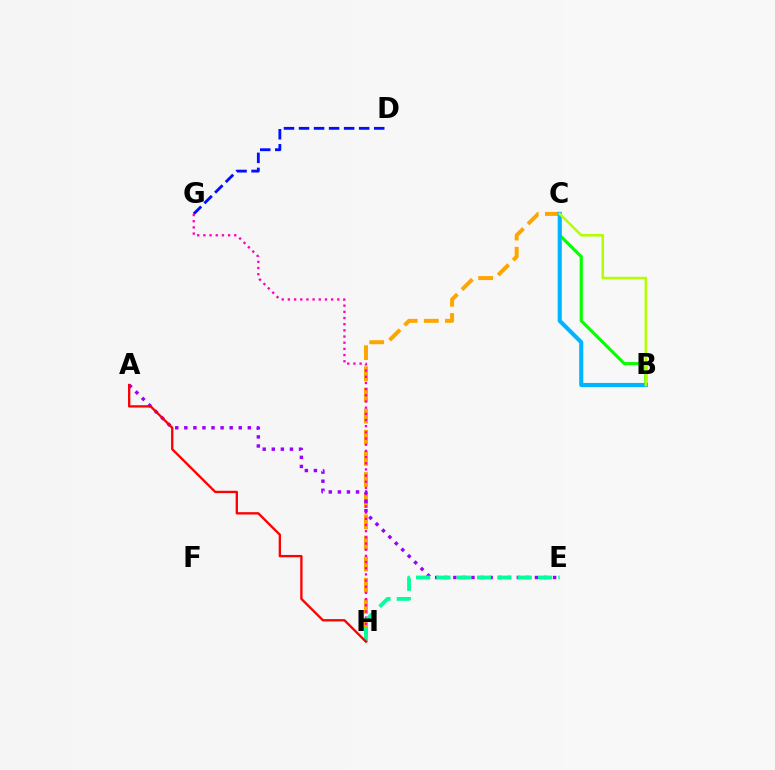{('B', 'C'): [{'color': '#08ff00', 'line_style': 'solid', 'thickness': 2.26}, {'color': '#00b5ff', 'line_style': 'solid', 'thickness': 2.96}, {'color': '#b3ff00', 'line_style': 'solid', 'thickness': 1.84}], ('C', 'H'): [{'color': '#ffa500', 'line_style': 'dashed', 'thickness': 2.87}], ('D', 'G'): [{'color': '#0010ff', 'line_style': 'dashed', 'thickness': 2.04}], ('G', 'H'): [{'color': '#ff00bd', 'line_style': 'dotted', 'thickness': 1.68}], ('A', 'E'): [{'color': '#9b00ff', 'line_style': 'dotted', 'thickness': 2.46}], ('E', 'H'): [{'color': '#00ff9d', 'line_style': 'dashed', 'thickness': 2.76}], ('A', 'H'): [{'color': '#ff0000', 'line_style': 'solid', 'thickness': 1.68}]}